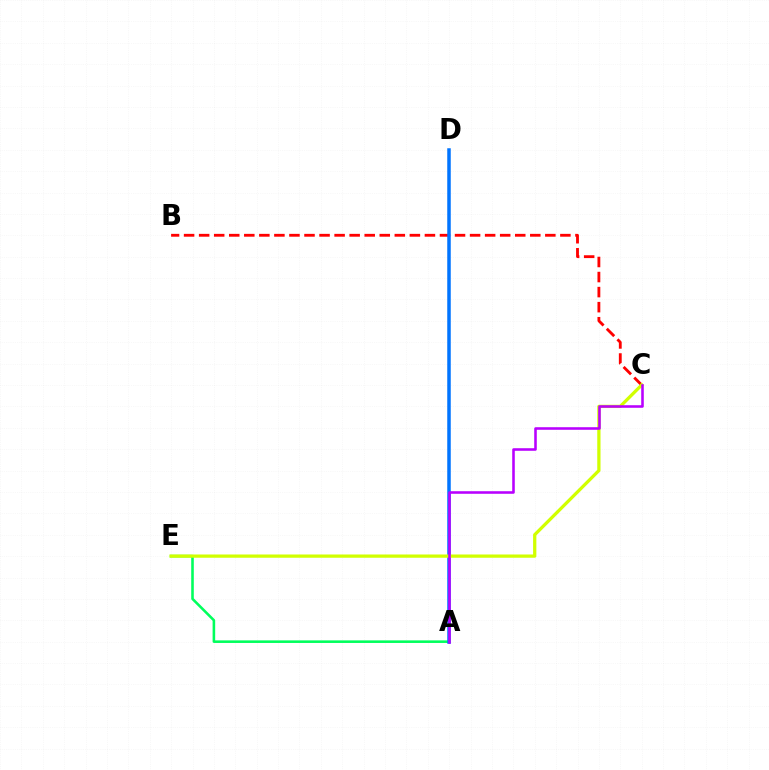{('B', 'C'): [{'color': '#ff0000', 'line_style': 'dashed', 'thickness': 2.04}], ('A', 'E'): [{'color': '#00ff5c', 'line_style': 'solid', 'thickness': 1.86}], ('A', 'D'): [{'color': '#0074ff', 'line_style': 'solid', 'thickness': 2.52}], ('C', 'E'): [{'color': '#d1ff00', 'line_style': 'solid', 'thickness': 2.35}], ('A', 'C'): [{'color': '#b900ff', 'line_style': 'solid', 'thickness': 1.85}]}